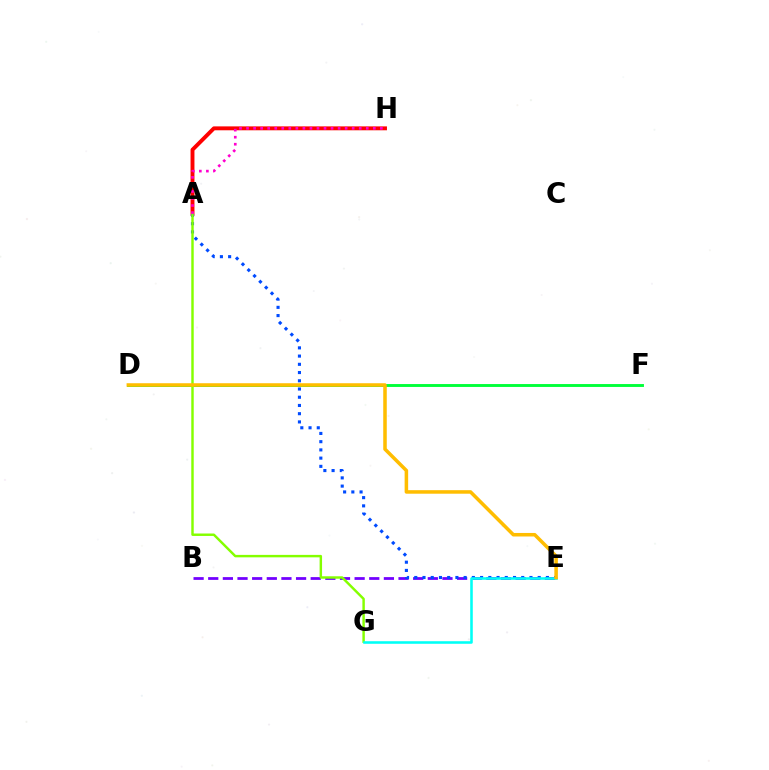{('B', 'E'): [{'color': '#7200ff', 'line_style': 'dashed', 'thickness': 1.99}], ('D', 'F'): [{'color': '#00ff39', 'line_style': 'solid', 'thickness': 2.08}], ('A', 'H'): [{'color': '#ff0000', 'line_style': 'solid', 'thickness': 2.81}, {'color': '#ff00cf', 'line_style': 'dotted', 'thickness': 1.91}], ('A', 'E'): [{'color': '#004bff', 'line_style': 'dotted', 'thickness': 2.24}], ('A', 'G'): [{'color': '#84ff00', 'line_style': 'solid', 'thickness': 1.76}], ('E', 'G'): [{'color': '#00fff6', 'line_style': 'solid', 'thickness': 1.85}], ('D', 'E'): [{'color': '#ffbd00', 'line_style': 'solid', 'thickness': 2.54}]}